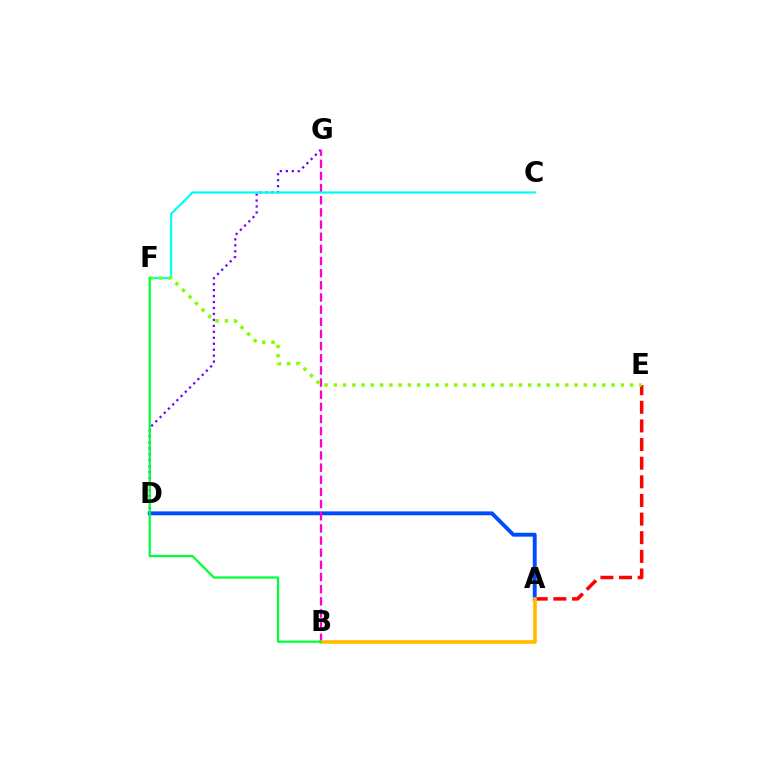{('D', 'G'): [{'color': '#7200ff', 'line_style': 'dotted', 'thickness': 1.62}], ('A', 'E'): [{'color': '#ff0000', 'line_style': 'dashed', 'thickness': 2.53}], ('A', 'D'): [{'color': '#004bff', 'line_style': 'solid', 'thickness': 2.8}], ('B', 'G'): [{'color': '#ff00cf', 'line_style': 'dashed', 'thickness': 1.65}], ('C', 'F'): [{'color': '#00fff6', 'line_style': 'solid', 'thickness': 1.59}], ('A', 'B'): [{'color': '#ffbd00', 'line_style': 'solid', 'thickness': 2.63}], ('E', 'F'): [{'color': '#84ff00', 'line_style': 'dotted', 'thickness': 2.52}], ('B', 'F'): [{'color': '#00ff39', 'line_style': 'solid', 'thickness': 1.61}]}